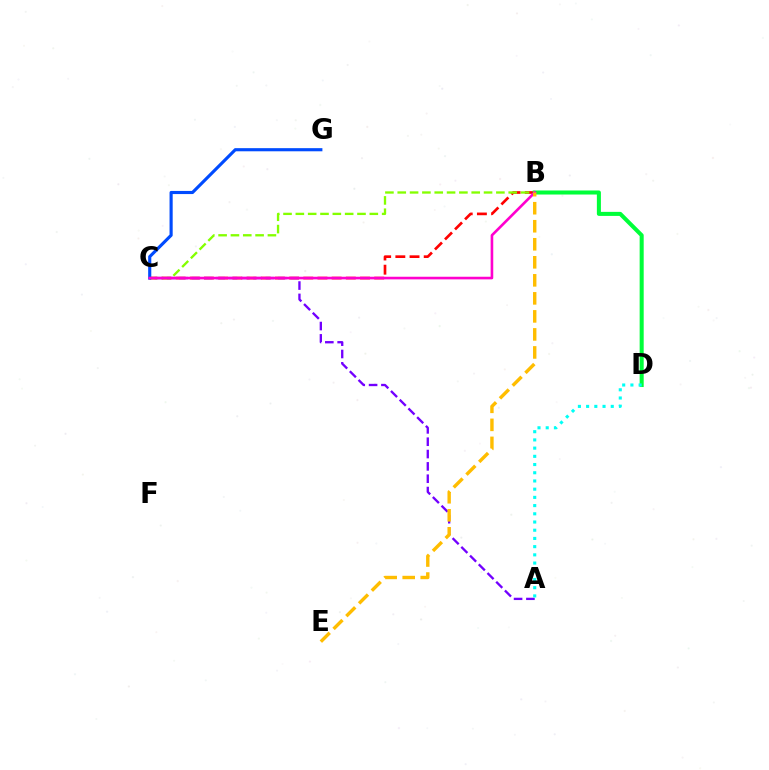{('B', 'C'): [{'color': '#ff0000', 'line_style': 'dashed', 'thickness': 1.93}, {'color': '#84ff00', 'line_style': 'dashed', 'thickness': 1.67}, {'color': '#ff00cf', 'line_style': 'solid', 'thickness': 1.89}], ('A', 'C'): [{'color': '#7200ff', 'line_style': 'dashed', 'thickness': 1.68}], ('B', 'D'): [{'color': '#00ff39', 'line_style': 'solid', 'thickness': 2.91}], ('C', 'G'): [{'color': '#004bff', 'line_style': 'solid', 'thickness': 2.26}], ('B', 'E'): [{'color': '#ffbd00', 'line_style': 'dashed', 'thickness': 2.45}], ('A', 'D'): [{'color': '#00fff6', 'line_style': 'dotted', 'thickness': 2.23}]}